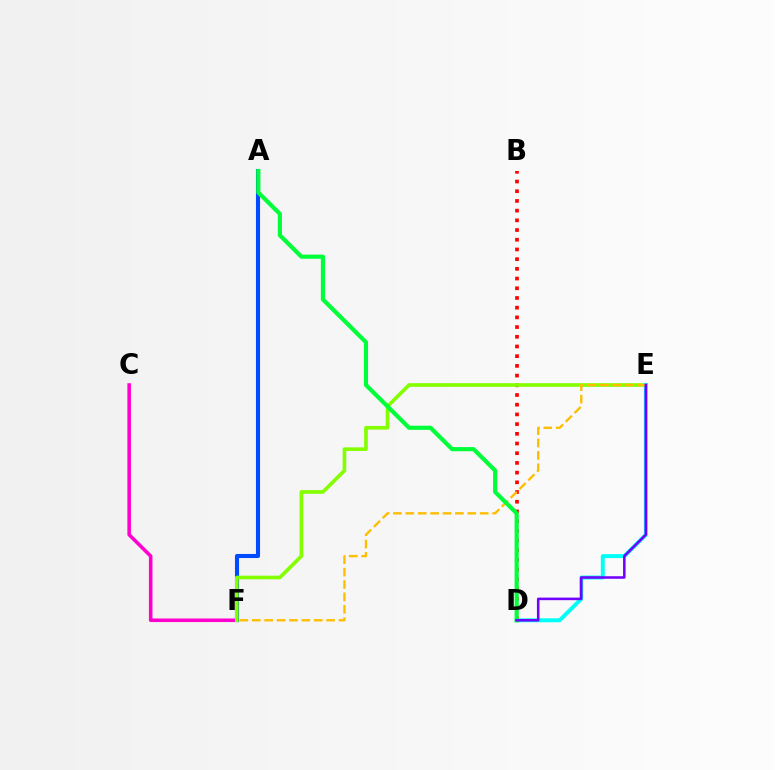{('C', 'F'): [{'color': '#ff00cf', 'line_style': 'solid', 'thickness': 2.57}], ('B', 'D'): [{'color': '#ff0000', 'line_style': 'dotted', 'thickness': 2.64}], ('A', 'F'): [{'color': '#004bff', 'line_style': 'solid', 'thickness': 2.95}], ('E', 'F'): [{'color': '#84ff00', 'line_style': 'solid', 'thickness': 2.63}, {'color': '#ffbd00', 'line_style': 'dashed', 'thickness': 1.68}], ('D', 'E'): [{'color': '#00fff6', 'line_style': 'solid', 'thickness': 2.84}, {'color': '#7200ff', 'line_style': 'solid', 'thickness': 1.83}], ('A', 'D'): [{'color': '#00ff39', 'line_style': 'solid', 'thickness': 2.98}]}